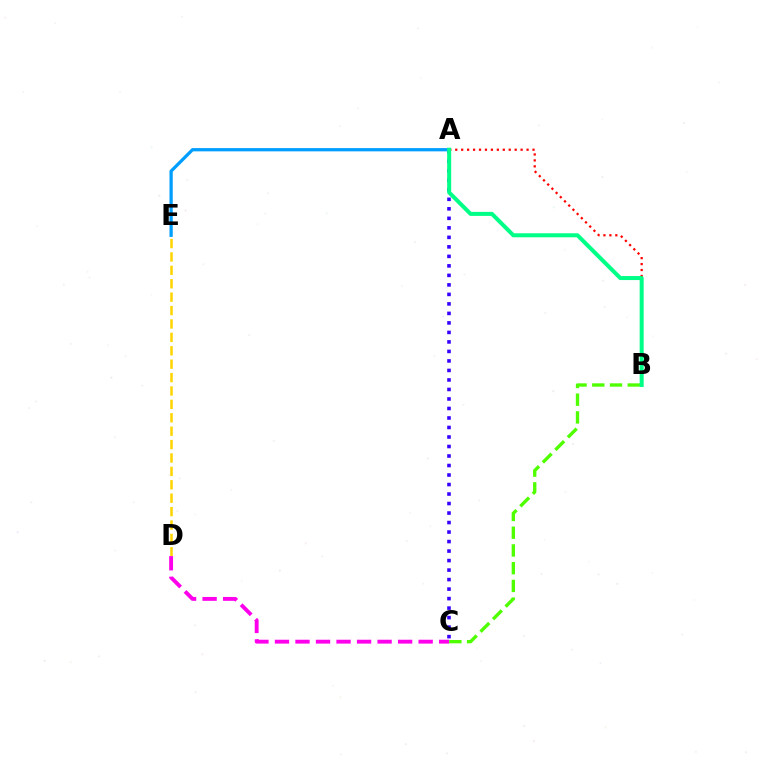{('A', 'C'): [{'color': '#3700ff', 'line_style': 'dotted', 'thickness': 2.58}], ('D', 'E'): [{'color': '#ffd500', 'line_style': 'dashed', 'thickness': 1.82}], ('A', 'B'): [{'color': '#ff0000', 'line_style': 'dotted', 'thickness': 1.62}, {'color': '#00ff86', 'line_style': 'solid', 'thickness': 2.89}], ('C', 'D'): [{'color': '#ff00ed', 'line_style': 'dashed', 'thickness': 2.79}], ('A', 'E'): [{'color': '#009eff', 'line_style': 'solid', 'thickness': 2.34}], ('B', 'C'): [{'color': '#4fff00', 'line_style': 'dashed', 'thickness': 2.41}]}